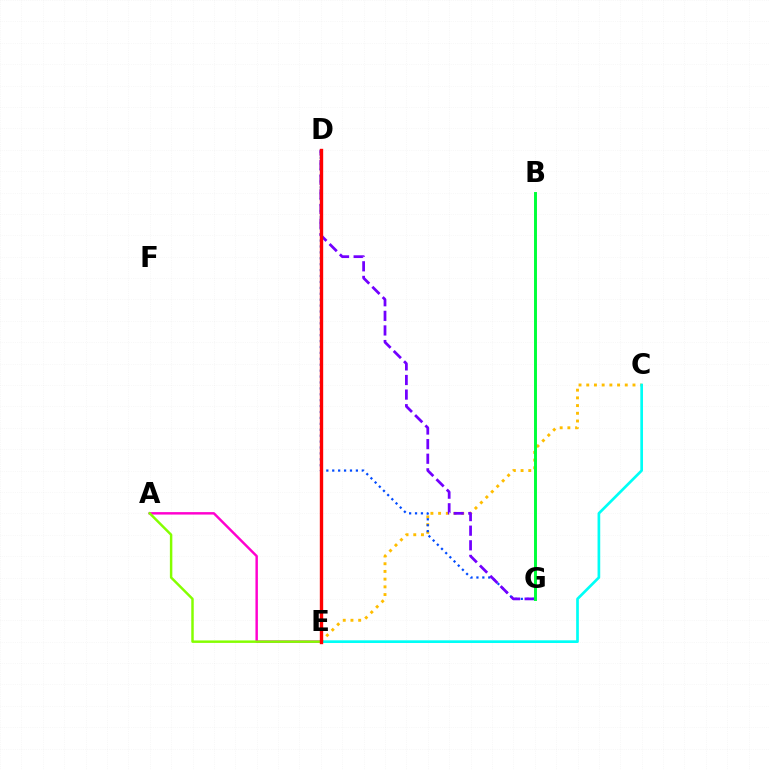{('C', 'E'): [{'color': '#ffbd00', 'line_style': 'dotted', 'thickness': 2.09}, {'color': '#00fff6', 'line_style': 'solid', 'thickness': 1.93}], ('D', 'G'): [{'color': '#004bff', 'line_style': 'dotted', 'thickness': 1.61}, {'color': '#7200ff', 'line_style': 'dashed', 'thickness': 1.98}], ('B', 'G'): [{'color': '#00ff39', 'line_style': 'solid', 'thickness': 2.12}], ('A', 'E'): [{'color': '#ff00cf', 'line_style': 'solid', 'thickness': 1.76}, {'color': '#84ff00', 'line_style': 'solid', 'thickness': 1.78}], ('D', 'E'): [{'color': '#ff0000', 'line_style': 'solid', 'thickness': 2.42}]}